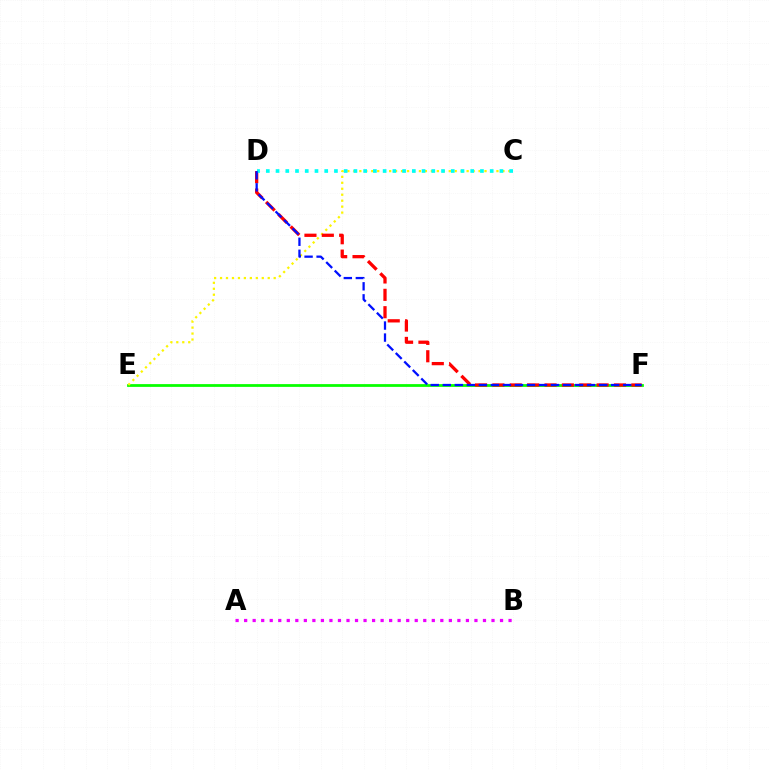{('E', 'F'): [{'color': '#08ff00', 'line_style': 'solid', 'thickness': 1.99}], ('C', 'E'): [{'color': '#fcf500', 'line_style': 'dotted', 'thickness': 1.62}], ('D', 'F'): [{'color': '#ff0000', 'line_style': 'dashed', 'thickness': 2.36}, {'color': '#0010ff', 'line_style': 'dashed', 'thickness': 1.63}], ('A', 'B'): [{'color': '#ee00ff', 'line_style': 'dotted', 'thickness': 2.32}], ('C', 'D'): [{'color': '#00fff6', 'line_style': 'dotted', 'thickness': 2.64}]}